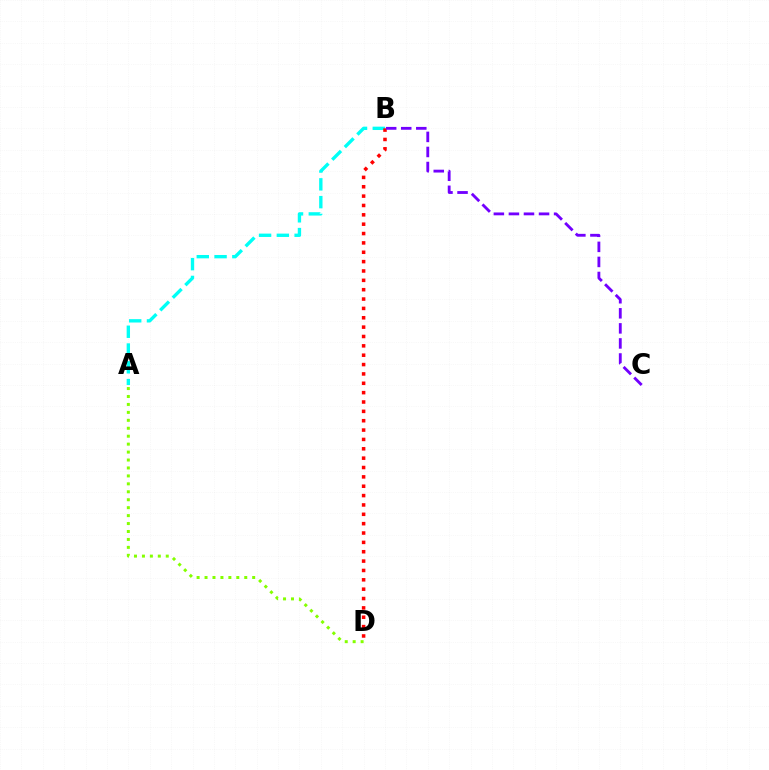{('A', 'B'): [{'color': '#00fff6', 'line_style': 'dashed', 'thickness': 2.42}], ('B', 'D'): [{'color': '#ff0000', 'line_style': 'dotted', 'thickness': 2.54}], ('B', 'C'): [{'color': '#7200ff', 'line_style': 'dashed', 'thickness': 2.05}], ('A', 'D'): [{'color': '#84ff00', 'line_style': 'dotted', 'thickness': 2.16}]}